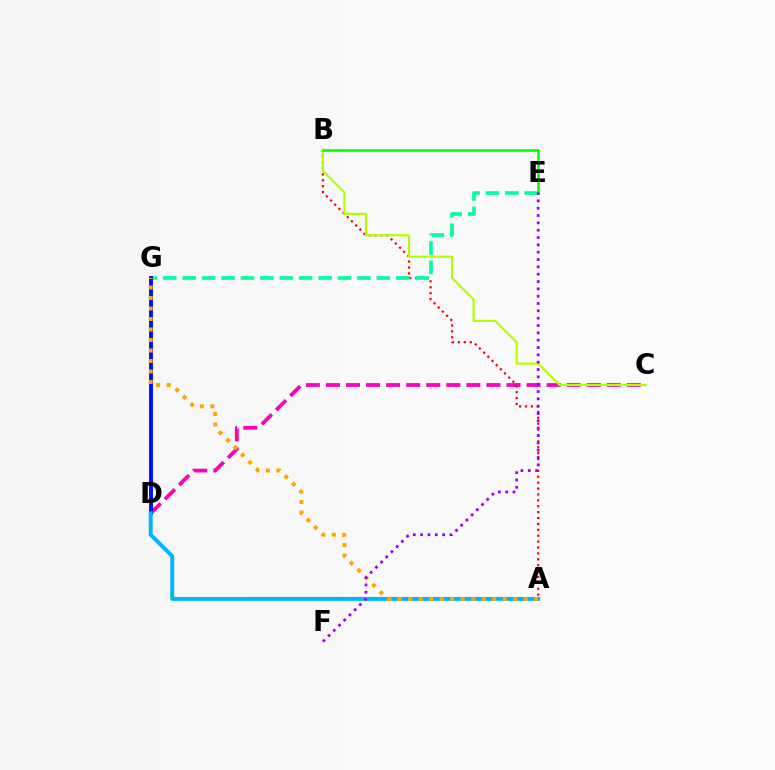{('C', 'D'): [{'color': '#ff00bd', 'line_style': 'dashed', 'thickness': 2.73}], ('A', 'B'): [{'color': '#ff0000', 'line_style': 'dotted', 'thickness': 1.6}], ('E', 'G'): [{'color': '#00ff9d', 'line_style': 'dashed', 'thickness': 2.64}], ('B', 'C'): [{'color': '#b3ff00', 'line_style': 'solid', 'thickness': 1.58}], ('D', 'G'): [{'color': '#0010ff', 'line_style': 'solid', 'thickness': 2.81}], ('B', 'E'): [{'color': '#08ff00', 'line_style': 'solid', 'thickness': 1.87}], ('A', 'D'): [{'color': '#00b5ff', 'line_style': 'solid', 'thickness': 2.84}], ('A', 'G'): [{'color': '#ffa500', 'line_style': 'dotted', 'thickness': 2.85}], ('E', 'F'): [{'color': '#9b00ff', 'line_style': 'dotted', 'thickness': 1.99}]}